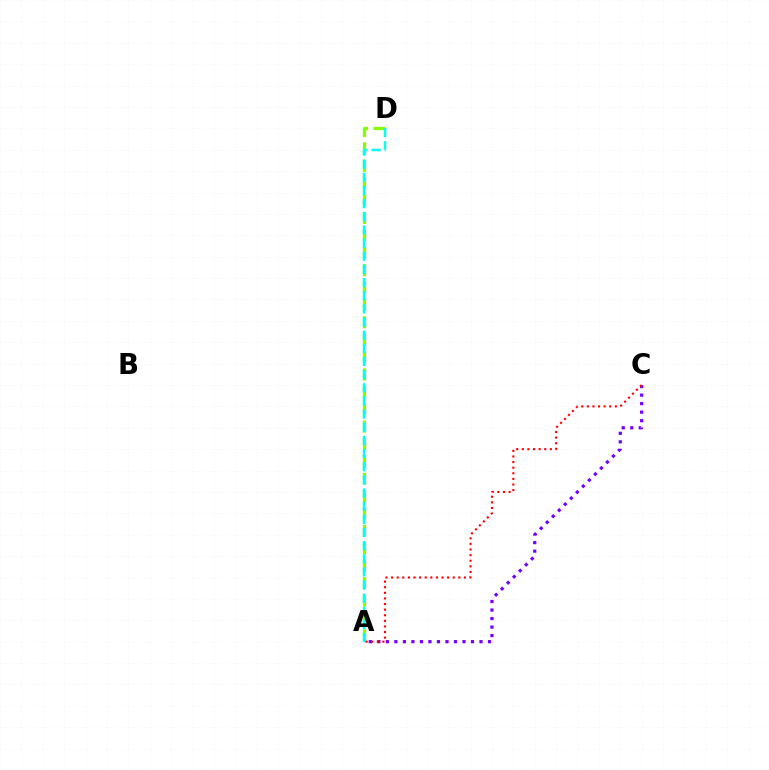{('A', 'D'): [{'color': '#84ff00', 'line_style': 'dashed', 'thickness': 2.36}, {'color': '#00fff6', 'line_style': 'dashed', 'thickness': 1.79}], ('A', 'C'): [{'color': '#7200ff', 'line_style': 'dotted', 'thickness': 2.31}, {'color': '#ff0000', 'line_style': 'dotted', 'thickness': 1.52}]}